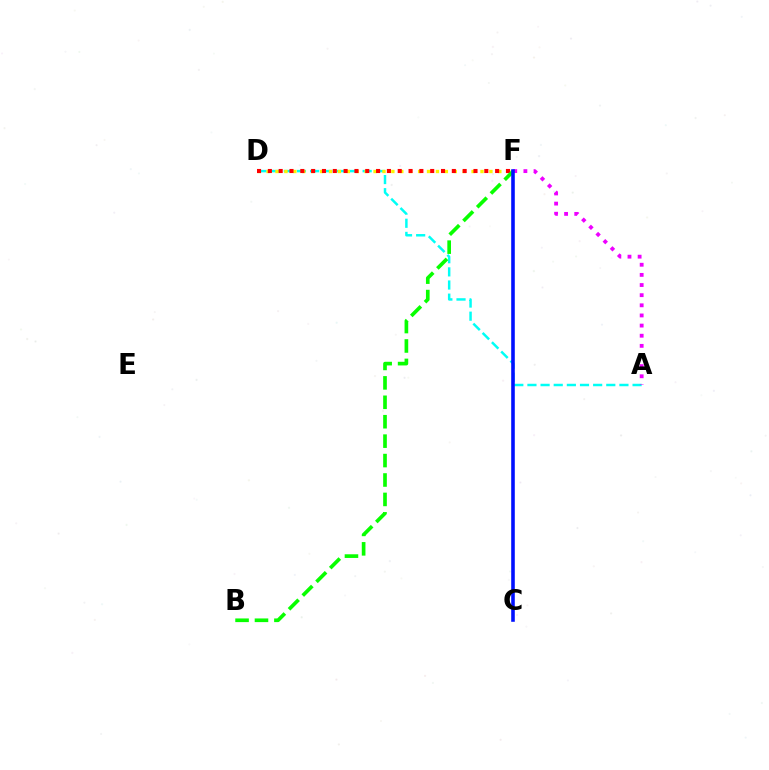{('A', 'D'): [{'color': '#00fff6', 'line_style': 'dashed', 'thickness': 1.79}], ('D', 'F'): [{'color': '#fcf500', 'line_style': 'dotted', 'thickness': 2.42}, {'color': '#ff0000', 'line_style': 'dotted', 'thickness': 2.94}], ('A', 'F'): [{'color': '#ee00ff', 'line_style': 'dotted', 'thickness': 2.75}], ('B', 'F'): [{'color': '#08ff00', 'line_style': 'dashed', 'thickness': 2.64}], ('C', 'F'): [{'color': '#0010ff', 'line_style': 'solid', 'thickness': 2.58}]}